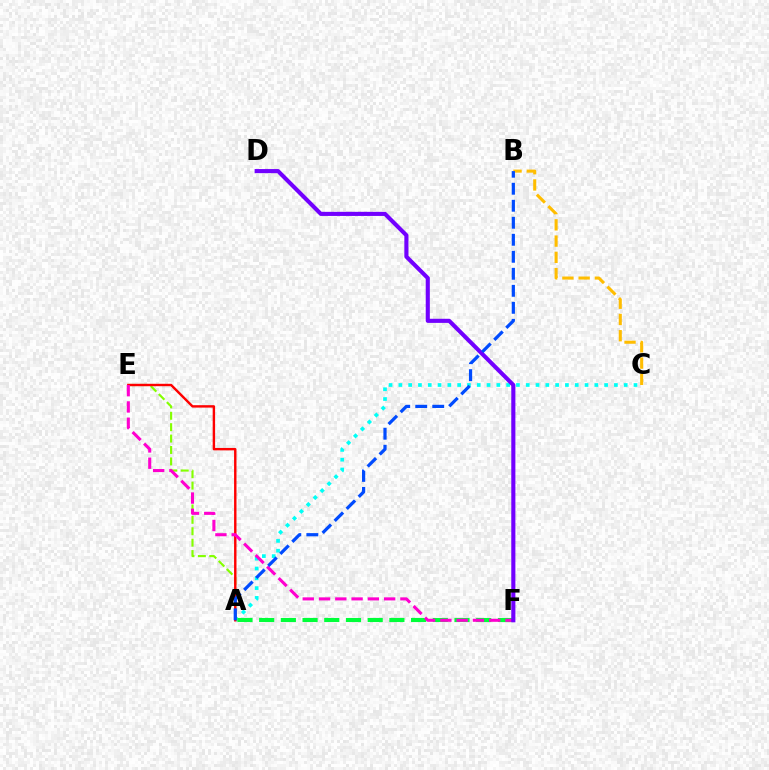{('A', 'C'): [{'color': '#00fff6', 'line_style': 'dotted', 'thickness': 2.66}], ('A', 'F'): [{'color': '#00ff39', 'line_style': 'dashed', 'thickness': 2.95}], ('A', 'E'): [{'color': '#84ff00', 'line_style': 'dashed', 'thickness': 1.55}, {'color': '#ff0000', 'line_style': 'solid', 'thickness': 1.74}], ('B', 'C'): [{'color': '#ffbd00', 'line_style': 'dashed', 'thickness': 2.21}], ('E', 'F'): [{'color': '#ff00cf', 'line_style': 'dashed', 'thickness': 2.21}], ('D', 'F'): [{'color': '#7200ff', 'line_style': 'solid', 'thickness': 2.95}], ('A', 'B'): [{'color': '#004bff', 'line_style': 'dashed', 'thickness': 2.31}]}